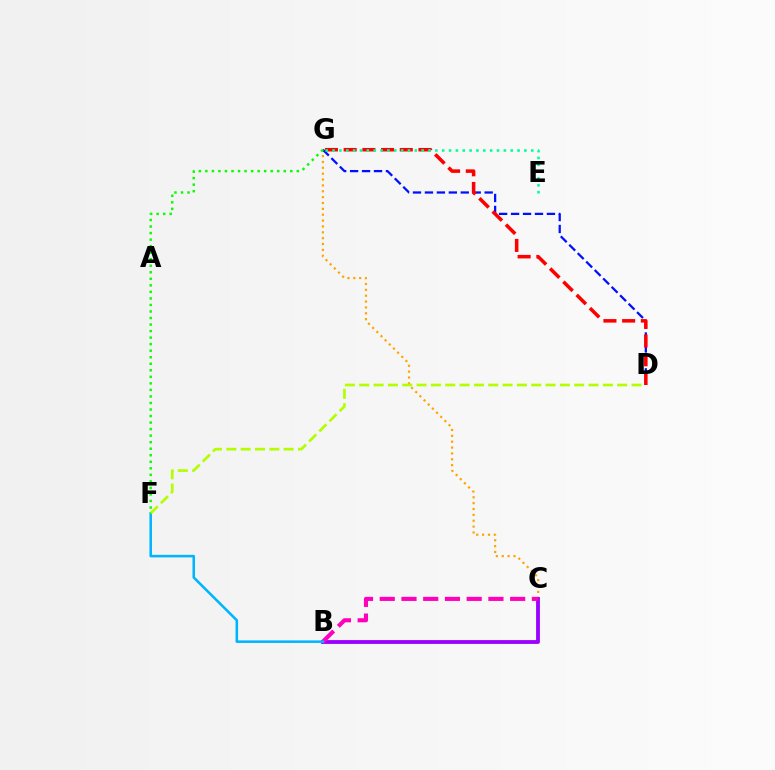{('C', 'G'): [{'color': '#ffa500', 'line_style': 'dotted', 'thickness': 1.59}], ('B', 'C'): [{'color': '#9b00ff', 'line_style': 'solid', 'thickness': 2.75}, {'color': '#ff00bd', 'line_style': 'dashed', 'thickness': 2.95}], ('D', 'G'): [{'color': '#0010ff', 'line_style': 'dashed', 'thickness': 1.62}, {'color': '#ff0000', 'line_style': 'dashed', 'thickness': 2.54}], ('E', 'G'): [{'color': '#00ff9d', 'line_style': 'dotted', 'thickness': 1.86}], ('B', 'F'): [{'color': '#00b5ff', 'line_style': 'solid', 'thickness': 1.84}], ('D', 'F'): [{'color': '#b3ff00', 'line_style': 'dashed', 'thickness': 1.95}], ('F', 'G'): [{'color': '#08ff00', 'line_style': 'dotted', 'thickness': 1.78}]}